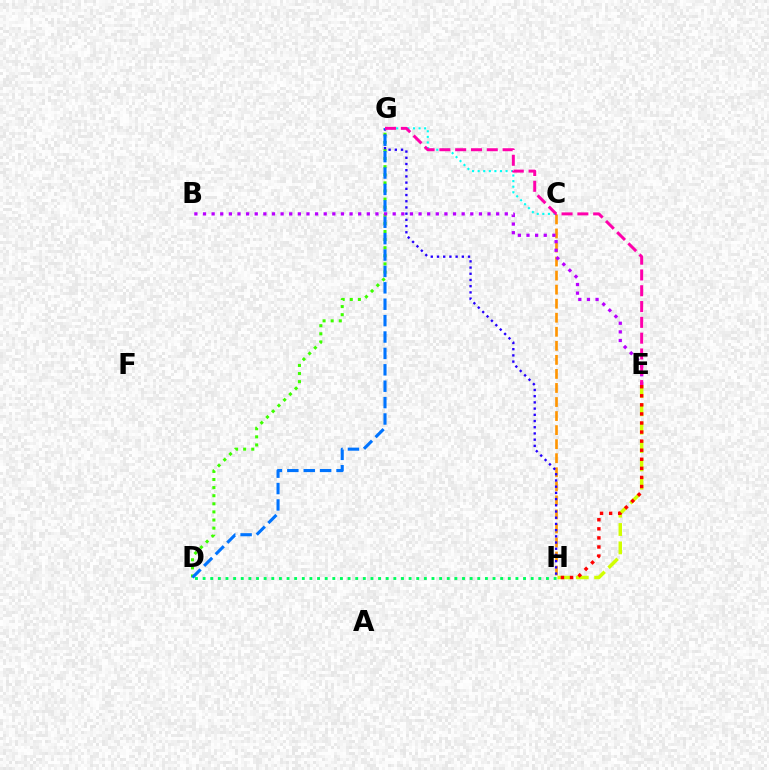{('C', 'G'): [{'color': '#00fff6', 'line_style': 'dotted', 'thickness': 1.52}], ('D', 'H'): [{'color': '#00ff5c', 'line_style': 'dotted', 'thickness': 2.07}], ('E', 'H'): [{'color': '#d1ff00', 'line_style': 'dashed', 'thickness': 2.5}, {'color': '#ff0000', 'line_style': 'dotted', 'thickness': 2.46}], ('C', 'H'): [{'color': '#ff9400', 'line_style': 'dashed', 'thickness': 1.91}], ('D', 'G'): [{'color': '#3dff00', 'line_style': 'dotted', 'thickness': 2.2}, {'color': '#0074ff', 'line_style': 'dashed', 'thickness': 2.23}], ('B', 'E'): [{'color': '#b900ff', 'line_style': 'dotted', 'thickness': 2.34}], ('G', 'H'): [{'color': '#2500ff', 'line_style': 'dotted', 'thickness': 1.69}], ('E', 'G'): [{'color': '#ff00ac', 'line_style': 'dashed', 'thickness': 2.15}]}